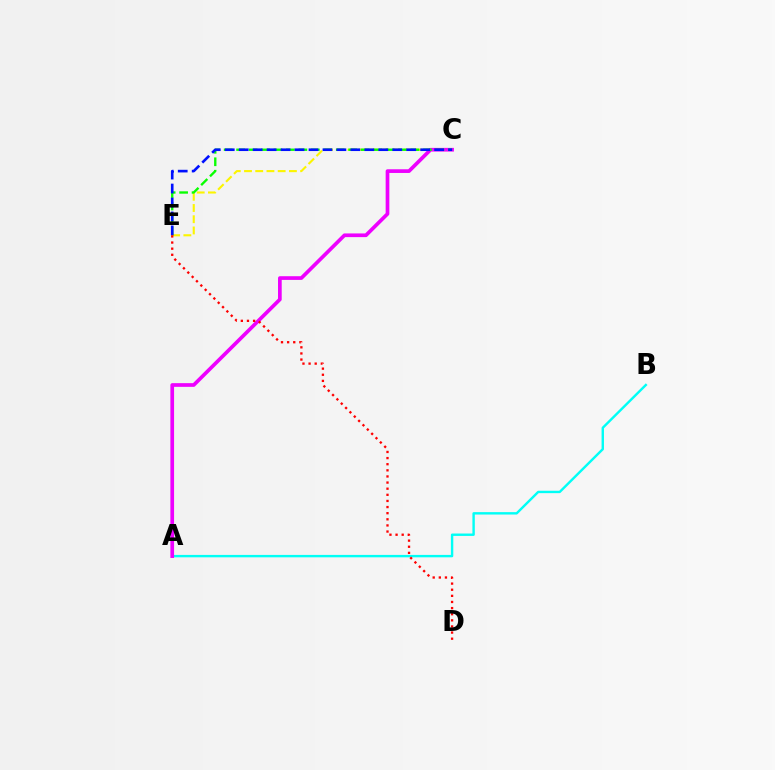{('C', 'E'): [{'color': '#fcf500', 'line_style': 'dashed', 'thickness': 1.52}, {'color': '#08ff00', 'line_style': 'dashed', 'thickness': 1.69}, {'color': '#0010ff', 'line_style': 'dashed', 'thickness': 1.9}], ('A', 'B'): [{'color': '#00fff6', 'line_style': 'solid', 'thickness': 1.73}], ('A', 'C'): [{'color': '#ee00ff', 'line_style': 'solid', 'thickness': 2.66}], ('D', 'E'): [{'color': '#ff0000', 'line_style': 'dotted', 'thickness': 1.66}]}